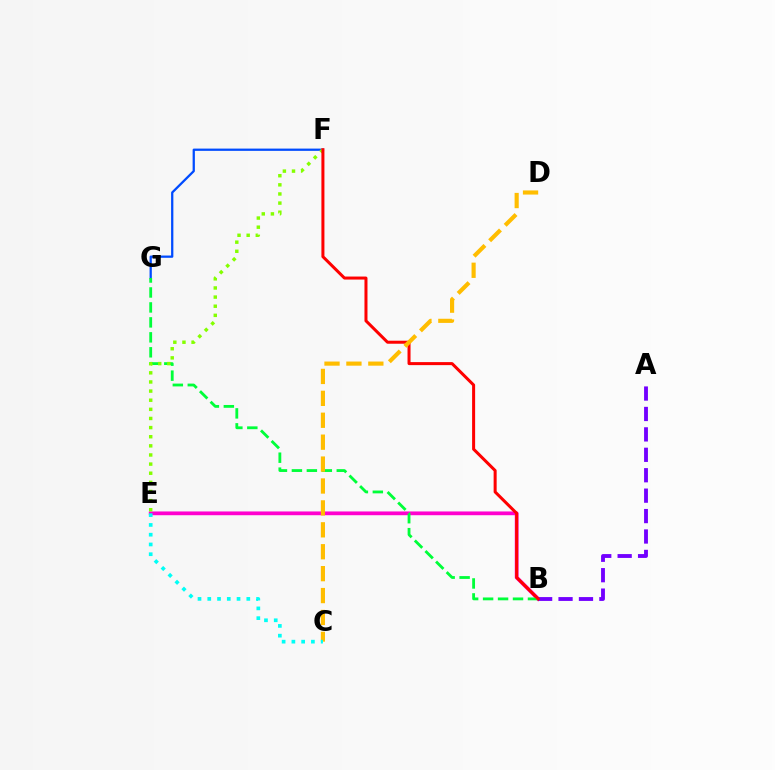{('B', 'E'): [{'color': '#ff00cf', 'line_style': 'solid', 'thickness': 2.71}], ('A', 'B'): [{'color': '#7200ff', 'line_style': 'dashed', 'thickness': 2.77}], ('F', 'G'): [{'color': '#004bff', 'line_style': 'solid', 'thickness': 1.63}], ('B', 'G'): [{'color': '#00ff39', 'line_style': 'dashed', 'thickness': 2.03}], ('E', 'F'): [{'color': '#84ff00', 'line_style': 'dotted', 'thickness': 2.48}], ('B', 'F'): [{'color': '#ff0000', 'line_style': 'solid', 'thickness': 2.17}], ('C', 'D'): [{'color': '#ffbd00', 'line_style': 'dashed', 'thickness': 2.98}], ('C', 'E'): [{'color': '#00fff6', 'line_style': 'dotted', 'thickness': 2.65}]}